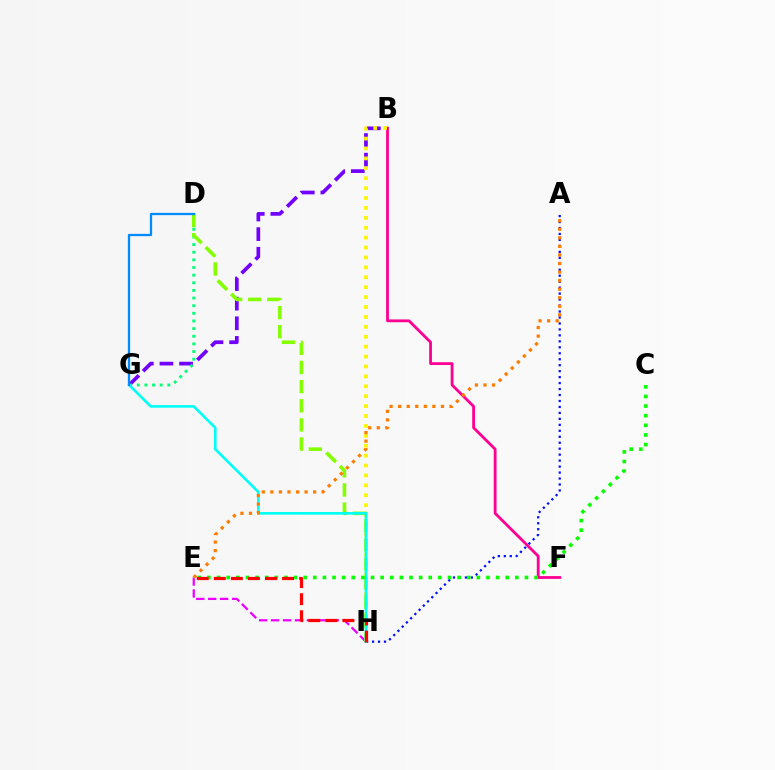{('E', 'H'): [{'color': '#ee00ff', 'line_style': 'dashed', 'thickness': 1.62}, {'color': '#ff0000', 'line_style': 'dashed', 'thickness': 2.32}], ('A', 'H'): [{'color': '#0010ff', 'line_style': 'dotted', 'thickness': 1.62}], ('B', 'F'): [{'color': '#ff0094', 'line_style': 'solid', 'thickness': 2.03}], ('B', 'G'): [{'color': '#7200ff', 'line_style': 'dashed', 'thickness': 2.67}], ('D', 'G'): [{'color': '#00ff74', 'line_style': 'dotted', 'thickness': 2.08}, {'color': '#008cff', 'line_style': 'solid', 'thickness': 1.65}], ('B', 'H'): [{'color': '#fcf500', 'line_style': 'dotted', 'thickness': 2.69}], ('D', 'H'): [{'color': '#84ff00', 'line_style': 'dashed', 'thickness': 2.6}], ('G', 'H'): [{'color': '#00fff6', 'line_style': 'solid', 'thickness': 1.89}], ('C', 'E'): [{'color': '#08ff00', 'line_style': 'dotted', 'thickness': 2.61}], ('A', 'E'): [{'color': '#ff7c00', 'line_style': 'dotted', 'thickness': 2.32}]}